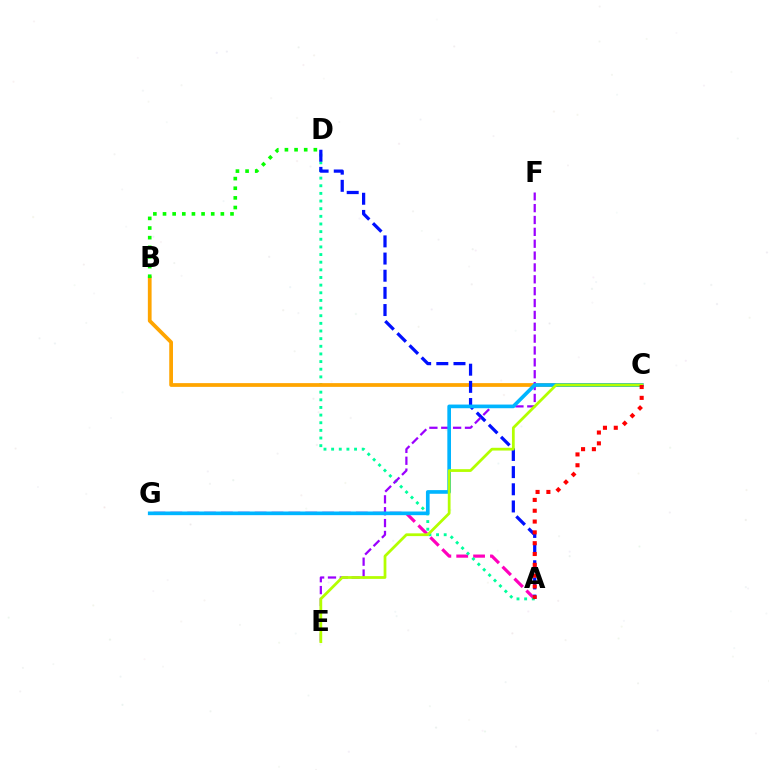{('A', 'G'): [{'color': '#ff00bd', 'line_style': 'dashed', 'thickness': 2.29}], ('A', 'D'): [{'color': '#00ff9d', 'line_style': 'dotted', 'thickness': 2.08}, {'color': '#0010ff', 'line_style': 'dashed', 'thickness': 2.33}], ('B', 'C'): [{'color': '#ffa500', 'line_style': 'solid', 'thickness': 2.7}], ('E', 'F'): [{'color': '#9b00ff', 'line_style': 'dashed', 'thickness': 1.61}], ('B', 'D'): [{'color': '#08ff00', 'line_style': 'dotted', 'thickness': 2.62}], ('C', 'G'): [{'color': '#00b5ff', 'line_style': 'solid', 'thickness': 2.64}], ('C', 'E'): [{'color': '#b3ff00', 'line_style': 'solid', 'thickness': 1.98}], ('A', 'C'): [{'color': '#ff0000', 'line_style': 'dotted', 'thickness': 2.94}]}